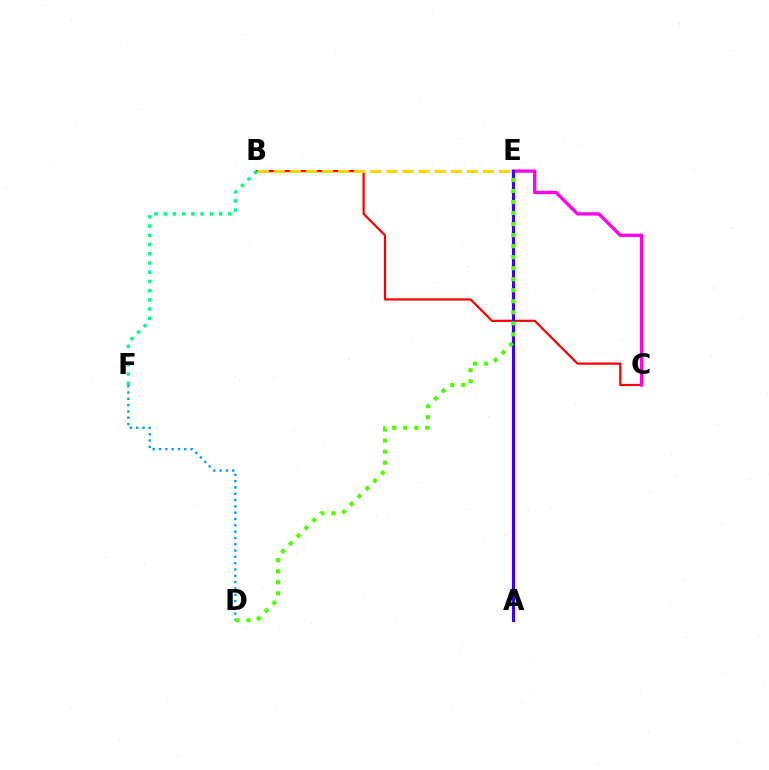{('B', 'C'): [{'color': '#ff0000', 'line_style': 'solid', 'thickness': 1.61}], ('C', 'E'): [{'color': '#ff00ed', 'line_style': 'solid', 'thickness': 2.39}], ('D', 'F'): [{'color': '#009eff', 'line_style': 'dotted', 'thickness': 1.71}], ('A', 'E'): [{'color': '#3700ff', 'line_style': 'solid', 'thickness': 2.25}], ('B', 'F'): [{'color': '#00ff86', 'line_style': 'dotted', 'thickness': 2.51}], ('D', 'E'): [{'color': '#4fff00', 'line_style': 'dotted', 'thickness': 3.0}], ('B', 'E'): [{'color': '#ffd500', 'line_style': 'dashed', 'thickness': 2.19}]}